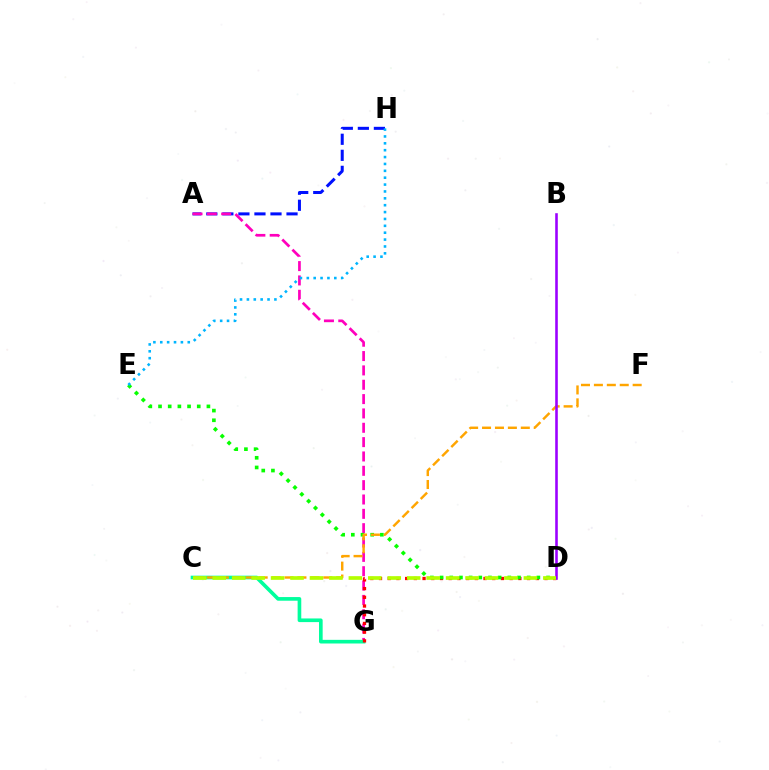{('A', 'H'): [{'color': '#0010ff', 'line_style': 'dashed', 'thickness': 2.18}], ('A', 'G'): [{'color': '#ff00bd', 'line_style': 'dashed', 'thickness': 1.95}], ('C', 'G'): [{'color': '#00ff9d', 'line_style': 'solid', 'thickness': 2.63}], ('D', 'G'): [{'color': '#ff0000', 'line_style': 'dotted', 'thickness': 2.37}], ('D', 'E'): [{'color': '#08ff00', 'line_style': 'dotted', 'thickness': 2.63}], ('C', 'F'): [{'color': '#ffa500', 'line_style': 'dashed', 'thickness': 1.76}], ('E', 'H'): [{'color': '#00b5ff', 'line_style': 'dotted', 'thickness': 1.87}], ('B', 'D'): [{'color': '#9b00ff', 'line_style': 'solid', 'thickness': 1.86}], ('C', 'D'): [{'color': '#b3ff00', 'line_style': 'dashed', 'thickness': 2.64}]}